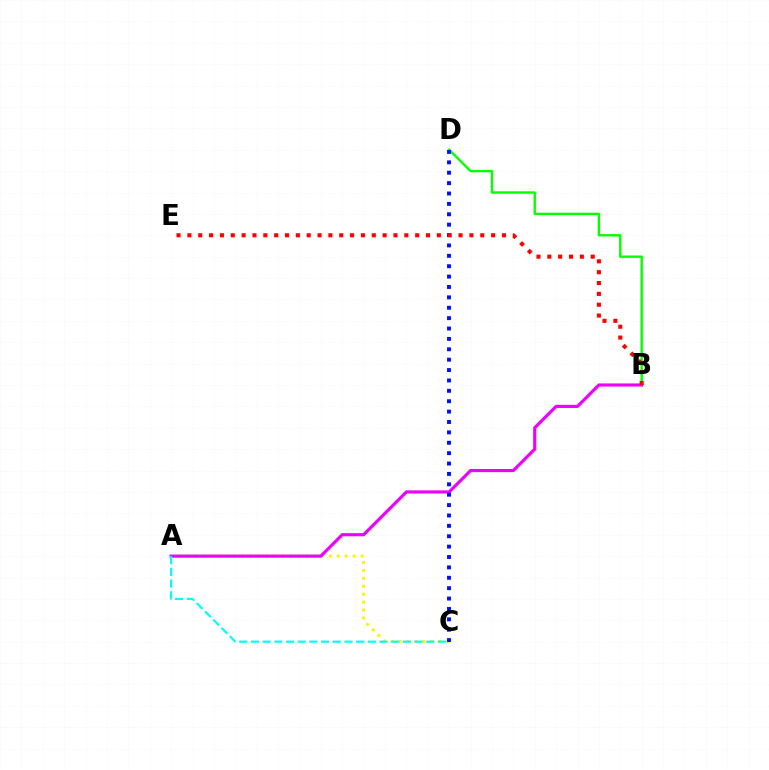{('B', 'D'): [{'color': '#08ff00', 'line_style': 'solid', 'thickness': 1.73}], ('A', 'C'): [{'color': '#fcf500', 'line_style': 'dotted', 'thickness': 2.15}, {'color': '#00fff6', 'line_style': 'dashed', 'thickness': 1.59}], ('A', 'B'): [{'color': '#ee00ff', 'line_style': 'solid', 'thickness': 2.27}], ('C', 'D'): [{'color': '#0010ff', 'line_style': 'dotted', 'thickness': 2.82}], ('B', 'E'): [{'color': '#ff0000', 'line_style': 'dotted', 'thickness': 2.95}]}